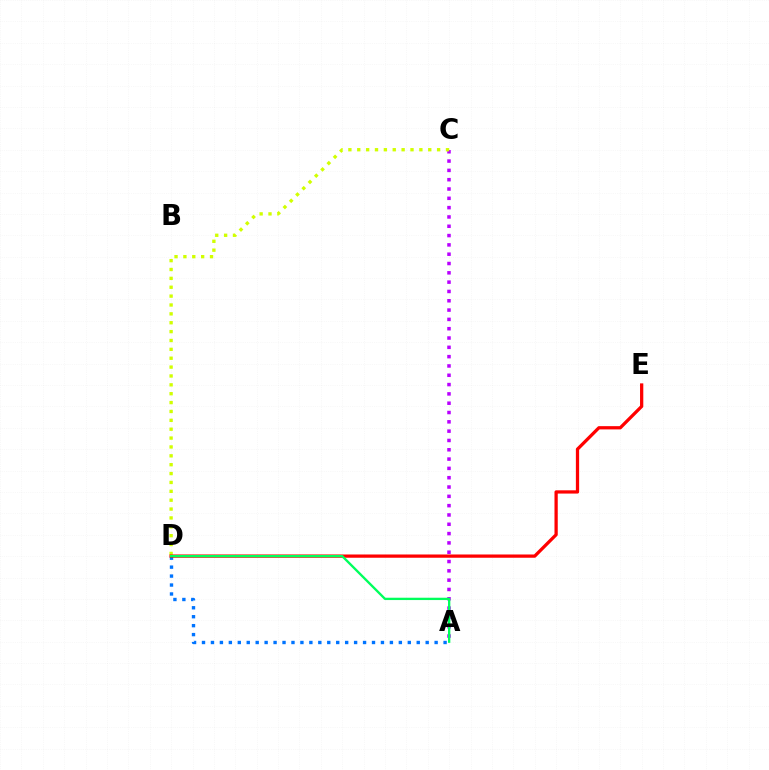{('A', 'D'): [{'color': '#0074ff', 'line_style': 'dotted', 'thickness': 2.43}, {'color': '#00ff5c', 'line_style': 'solid', 'thickness': 1.68}], ('A', 'C'): [{'color': '#b900ff', 'line_style': 'dotted', 'thickness': 2.53}], ('C', 'D'): [{'color': '#d1ff00', 'line_style': 'dotted', 'thickness': 2.41}], ('D', 'E'): [{'color': '#ff0000', 'line_style': 'solid', 'thickness': 2.35}]}